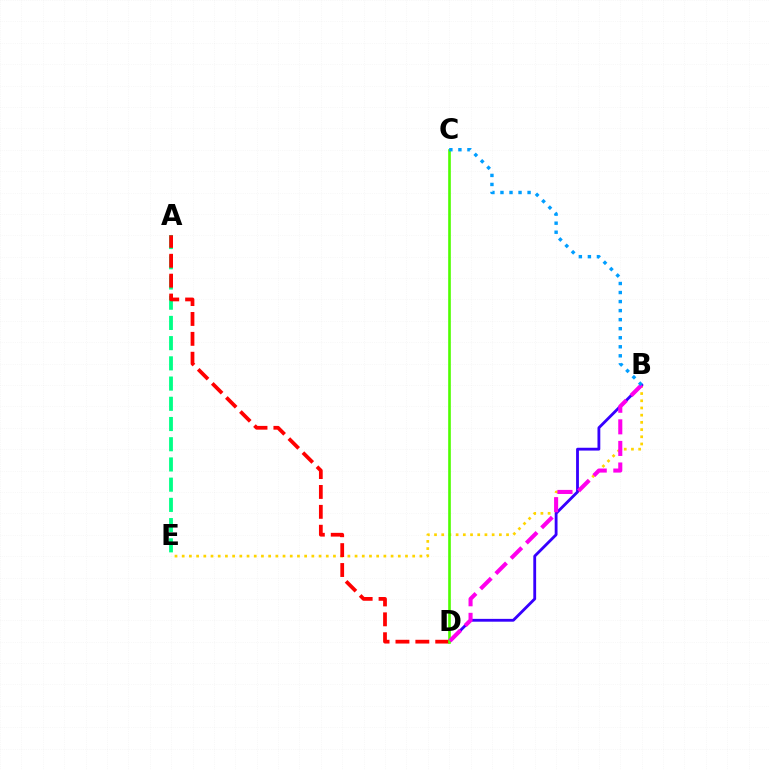{('A', 'E'): [{'color': '#00ff86', 'line_style': 'dashed', 'thickness': 2.75}], ('B', 'E'): [{'color': '#ffd500', 'line_style': 'dotted', 'thickness': 1.96}], ('B', 'D'): [{'color': '#3700ff', 'line_style': 'solid', 'thickness': 2.03}, {'color': '#ff00ed', 'line_style': 'dashed', 'thickness': 2.93}], ('A', 'D'): [{'color': '#ff0000', 'line_style': 'dashed', 'thickness': 2.7}], ('C', 'D'): [{'color': '#4fff00', 'line_style': 'solid', 'thickness': 1.9}], ('B', 'C'): [{'color': '#009eff', 'line_style': 'dotted', 'thickness': 2.46}]}